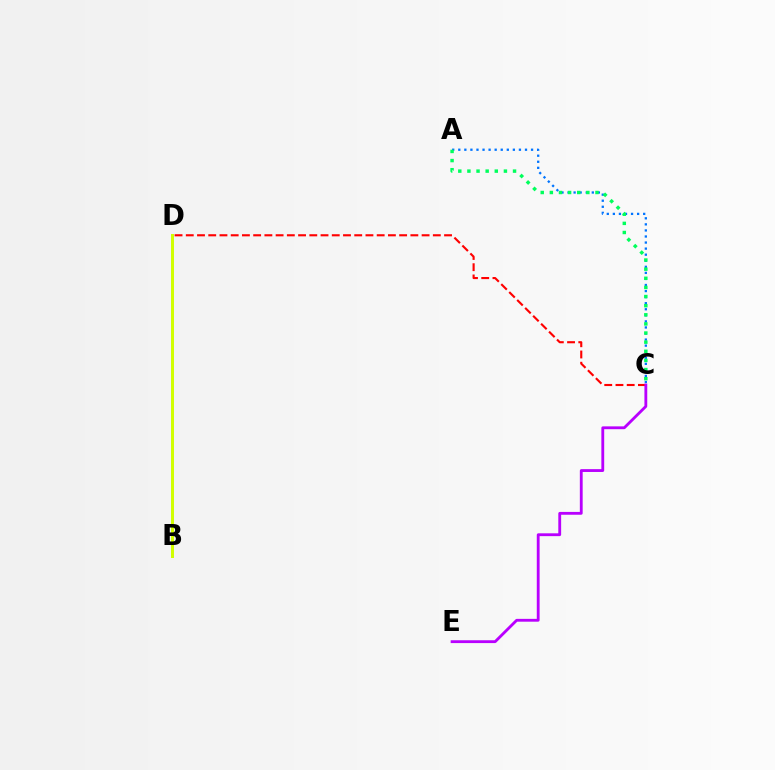{('A', 'C'): [{'color': '#0074ff', 'line_style': 'dotted', 'thickness': 1.65}, {'color': '#00ff5c', 'line_style': 'dotted', 'thickness': 2.48}], ('C', 'D'): [{'color': '#ff0000', 'line_style': 'dashed', 'thickness': 1.53}], ('C', 'E'): [{'color': '#b900ff', 'line_style': 'solid', 'thickness': 2.04}], ('B', 'D'): [{'color': '#d1ff00', 'line_style': 'solid', 'thickness': 2.14}]}